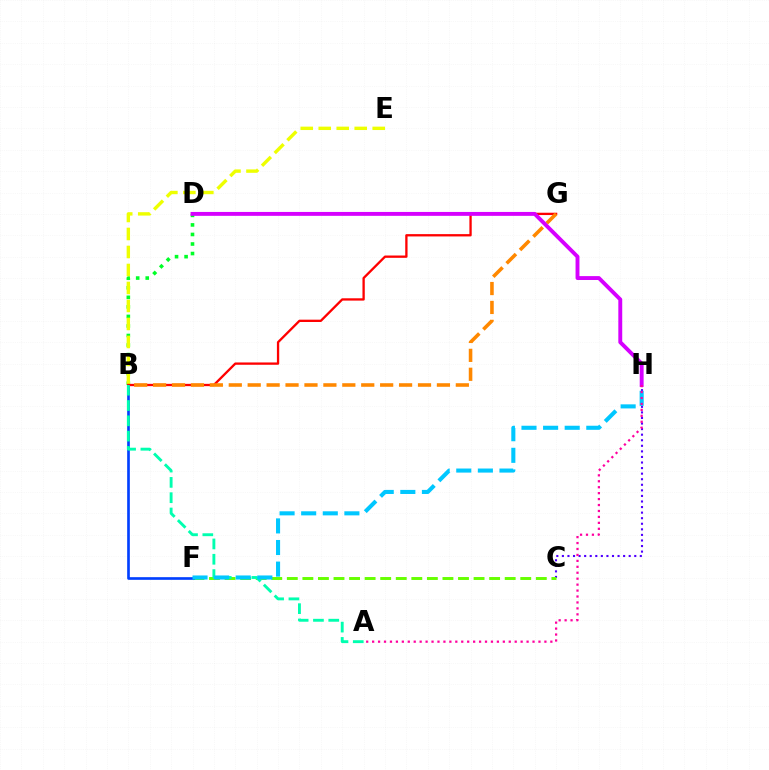{('C', 'H'): [{'color': '#4f00ff', 'line_style': 'dotted', 'thickness': 1.51}], ('B', 'D'): [{'color': '#00ff27', 'line_style': 'dotted', 'thickness': 2.59}], ('B', 'E'): [{'color': '#eeff00', 'line_style': 'dashed', 'thickness': 2.44}], ('C', 'F'): [{'color': '#66ff00', 'line_style': 'dashed', 'thickness': 2.11}], ('B', 'F'): [{'color': '#003fff', 'line_style': 'solid', 'thickness': 1.91}], ('B', 'G'): [{'color': '#ff0000', 'line_style': 'solid', 'thickness': 1.67}, {'color': '#ff8800', 'line_style': 'dashed', 'thickness': 2.57}], ('A', 'B'): [{'color': '#00ffaf', 'line_style': 'dashed', 'thickness': 2.08}], ('D', 'H'): [{'color': '#d600ff', 'line_style': 'solid', 'thickness': 2.81}], ('F', 'H'): [{'color': '#00c7ff', 'line_style': 'dashed', 'thickness': 2.93}], ('A', 'H'): [{'color': '#ff00a0', 'line_style': 'dotted', 'thickness': 1.61}]}